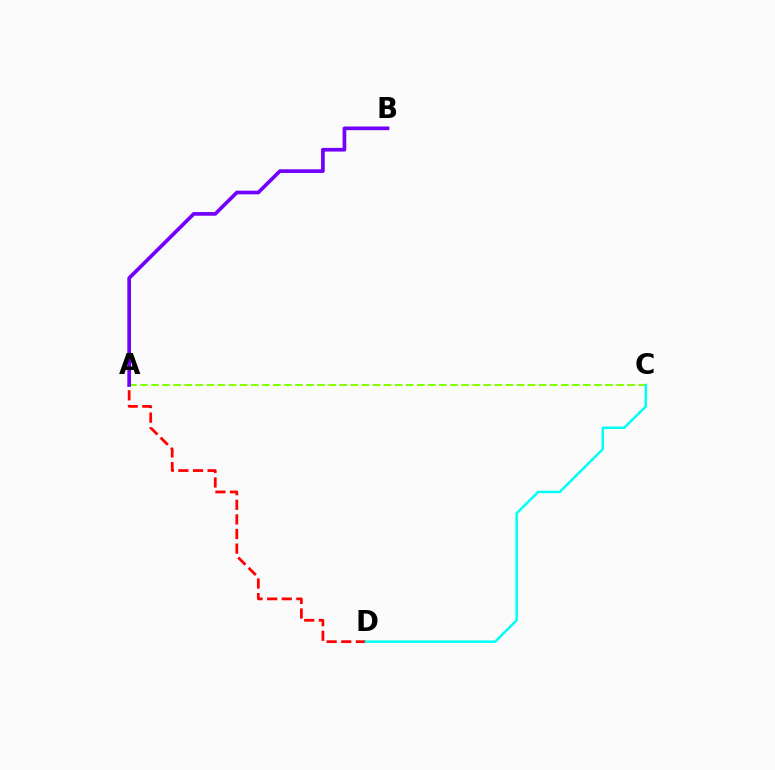{('A', 'C'): [{'color': '#84ff00', 'line_style': 'dashed', 'thickness': 1.5}], ('A', 'D'): [{'color': '#ff0000', 'line_style': 'dashed', 'thickness': 1.98}], ('A', 'B'): [{'color': '#7200ff', 'line_style': 'solid', 'thickness': 2.65}], ('C', 'D'): [{'color': '#00fff6', 'line_style': 'solid', 'thickness': 1.79}]}